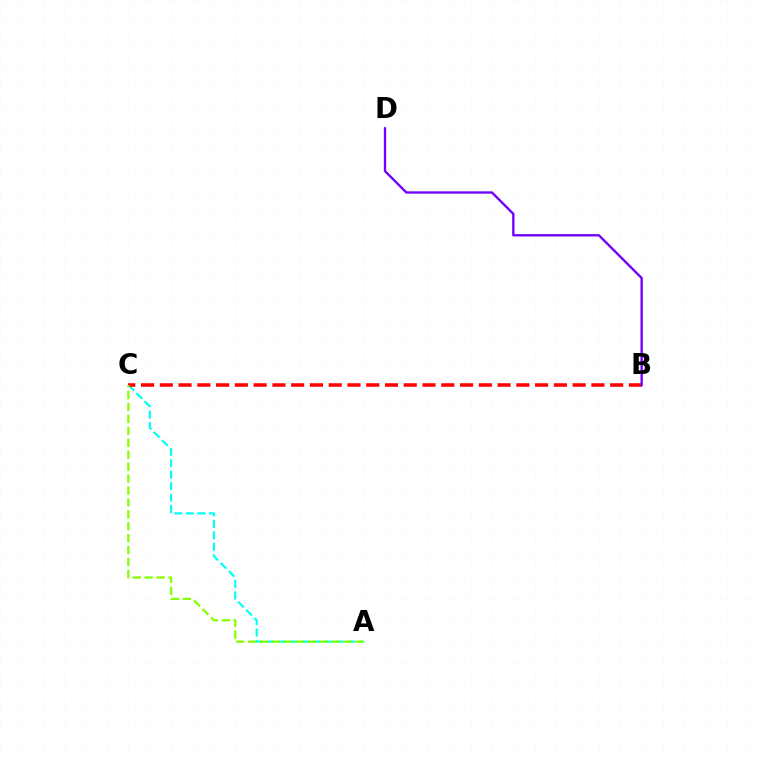{('A', 'C'): [{'color': '#00fff6', 'line_style': 'dashed', 'thickness': 1.56}, {'color': '#84ff00', 'line_style': 'dashed', 'thickness': 1.62}], ('B', 'C'): [{'color': '#ff0000', 'line_style': 'dashed', 'thickness': 2.55}], ('B', 'D'): [{'color': '#7200ff', 'line_style': 'solid', 'thickness': 1.7}]}